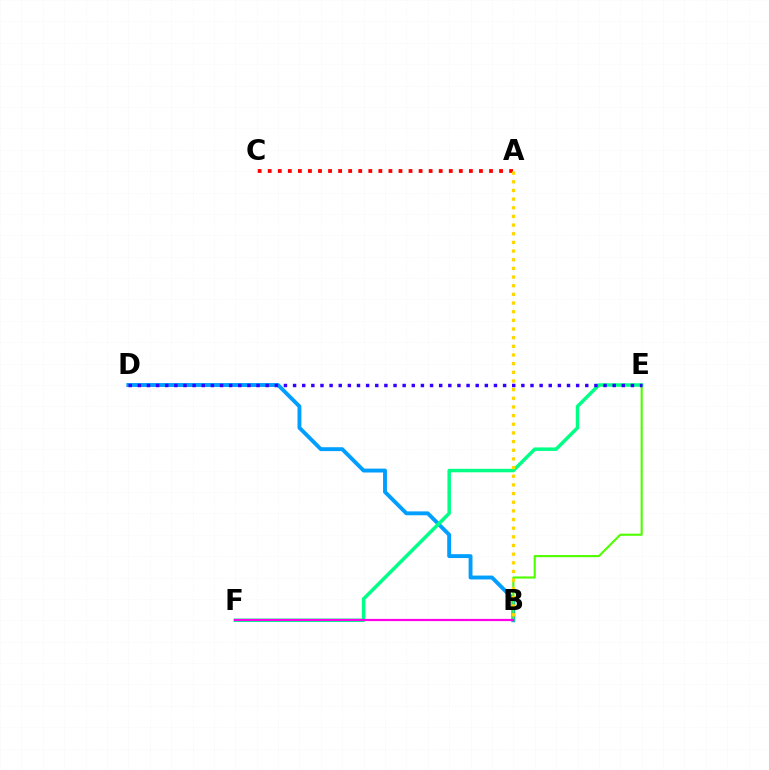{('B', 'D'): [{'color': '#009eff', 'line_style': 'solid', 'thickness': 2.8}], ('B', 'E'): [{'color': '#4fff00', 'line_style': 'solid', 'thickness': 1.53}], ('A', 'C'): [{'color': '#ff0000', 'line_style': 'dotted', 'thickness': 2.73}], ('E', 'F'): [{'color': '#00ff86', 'line_style': 'solid', 'thickness': 2.51}], ('D', 'E'): [{'color': '#3700ff', 'line_style': 'dotted', 'thickness': 2.48}], ('B', 'F'): [{'color': '#ff00ed', 'line_style': 'solid', 'thickness': 1.59}], ('A', 'B'): [{'color': '#ffd500', 'line_style': 'dotted', 'thickness': 2.35}]}